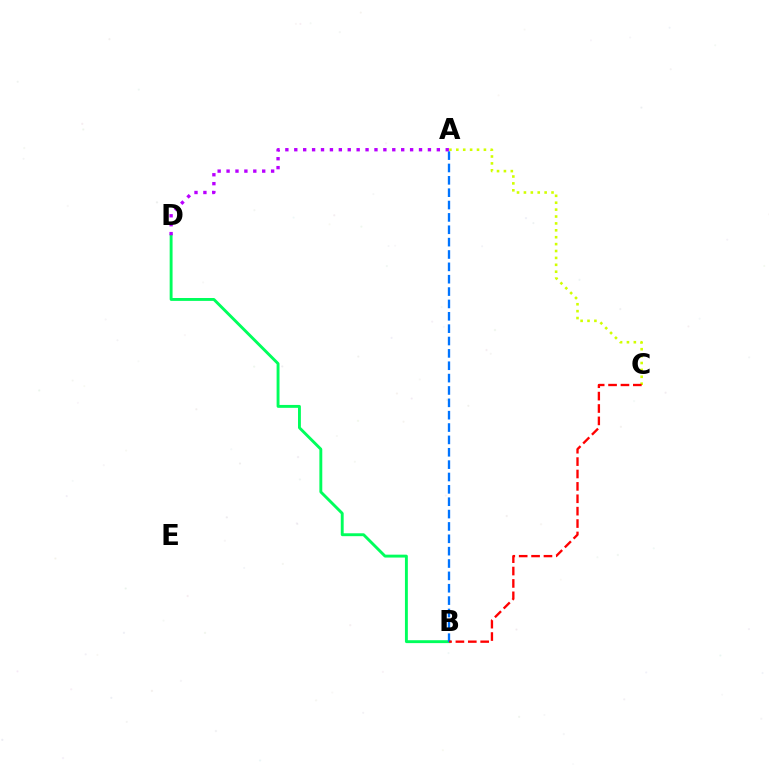{('B', 'D'): [{'color': '#00ff5c', 'line_style': 'solid', 'thickness': 2.08}], ('A', 'B'): [{'color': '#0074ff', 'line_style': 'dashed', 'thickness': 1.68}], ('A', 'C'): [{'color': '#d1ff00', 'line_style': 'dotted', 'thickness': 1.87}], ('A', 'D'): [{'color': '#b900ff', 'line_style': 'dotted', 'thickness': 2.42}], ('B', 'C'): [{'color': '#ff0000', 'line_style': 'dashed', 'thickness': 1.68}]}